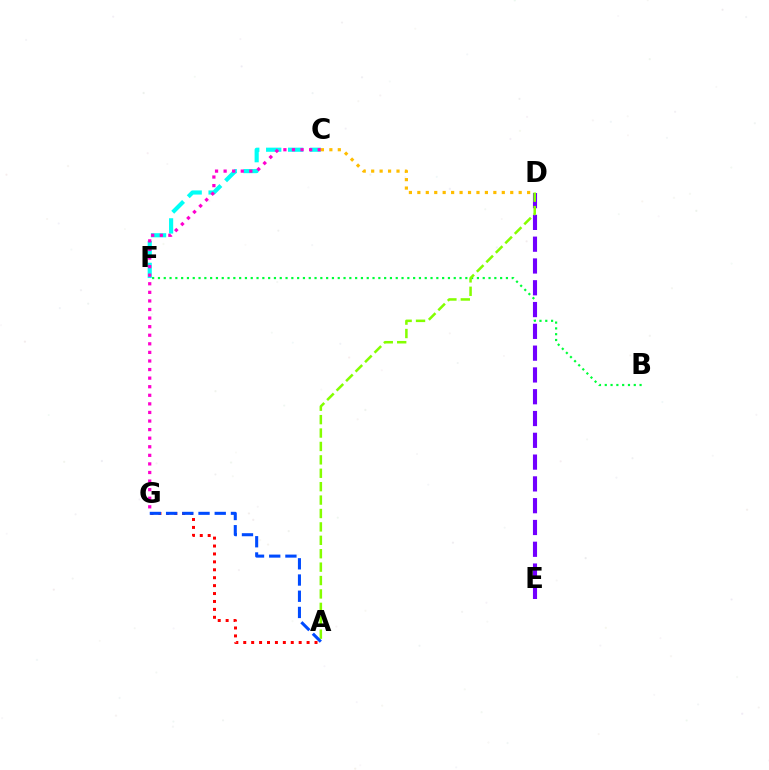{('C', 'F'): [{'color': '#00fff6', 'line_style': 'dashed', 'thickness': 2.98}], ('B', 'F'): [{'color': '#00ff39', 'line_style': 'dotted', 'thickness': 1.58}], ('C', 'G'): [{'color': '#ff00cf', 'line_style': 'dotted', 'thickness': 2.33}], ('D', 'E'): [{'color': '#7200ff', 'line_style': 'dashed', 'thickness': 2.96}], ('A', 'G'): [{'color': '#ff0000', 'line_style': 'dotted', 'thickness': 2.15}, {'color': '#004bff', 'line_style': 'dashed', 'thickness': 2.2}], ('A', 'D'): [{'color': '#84ff00', 'line_style': 'dashed', 'thickness': 1.82}], ('C', 'D'): [{'color': '#ffbd00', 'line_style': 'dotted', 'thickness': 2.29}]}